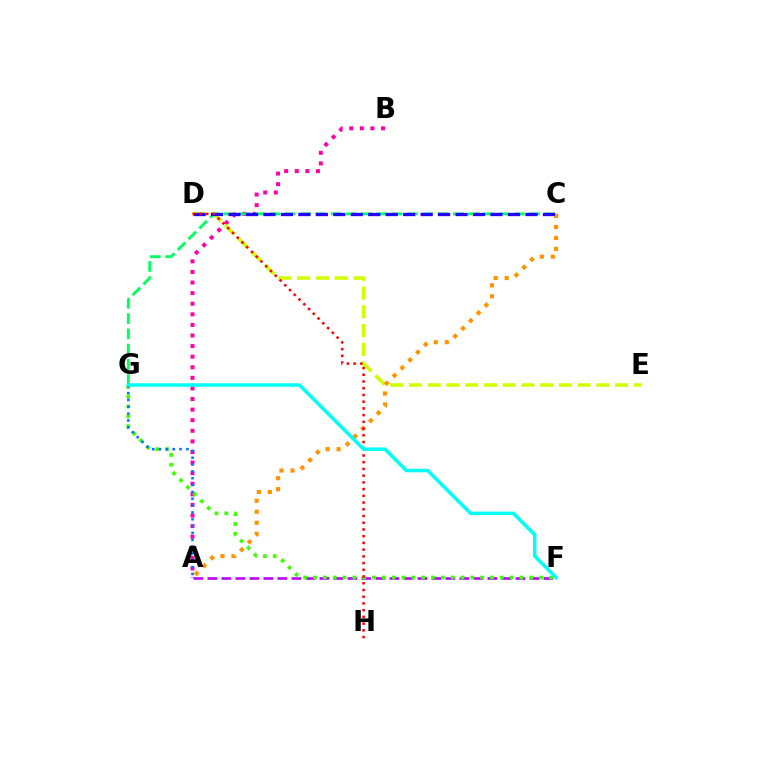{('A', 'B'): [{'color': '#ff00ac', 'line_style': 'dotted', 'thickness': 2.88}], ('C', 'G'): [{'color': '#00ff5c', 'line_style': 'dashed', 'thickness': 2.07}], ('A', 'F'): [{'color': '#b900ff', 'line_style': 'dashed', 'thickness': 1.9}], ('D', 'E'): [{'color': '#d1ff00', 'line_style': 'dashed', 'thickness': 2.55}], ('F', 'G'): [{'color': '#3dff00', 'line_style': 'dotted', 'thickness': 2.67}, {'color': '#00fff6', 'line_style': 'solid', 'thickness': 2.52}], ('A', 'C'): [{'color': '#ff9400', 'line_style': 'dotted', 'thickness': 2.99}], ('A', 'G'): [{'color': '#0074ff', 'line_style': 'dotted', 'thickness': 1.86}], ('C', 'D'): [{'color': '#2500ff', 'line_style': 'dashed', 'thickness': 2.37}], ('D', 'H'): [{'color': '#ff0000', 'line_style': 'dotted', 'thickness': 1.83}]}